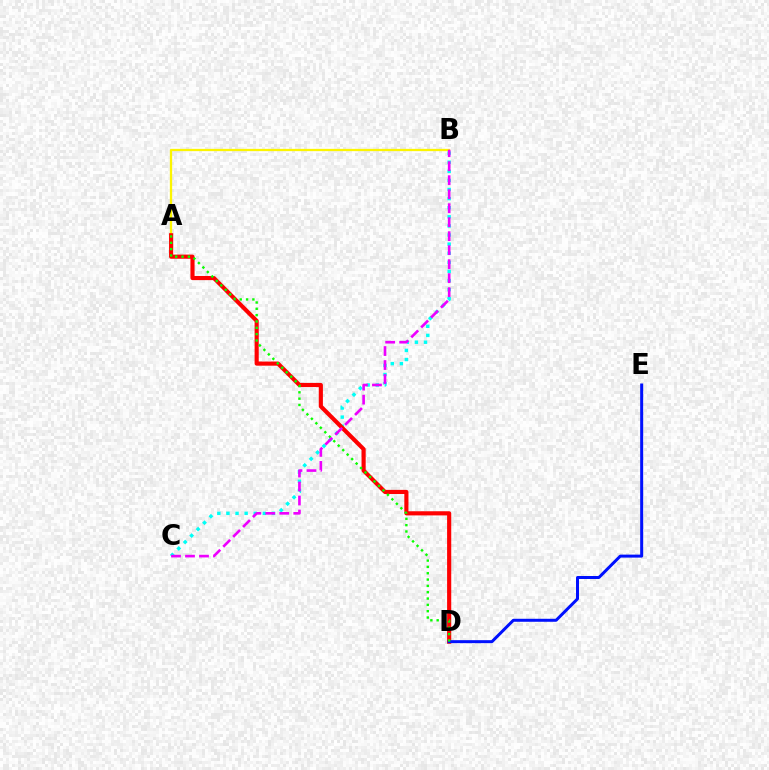{('B', 'C'): [{'color': '#00fff6', 'line_style': 'dotted', 'thickness': 2.47}, {'color': '#ee00ff', 'line_style': 'dashed', 'thickness': 1.9}], ('A', 'B'): [{'color': '#fcf500', 'line_style': 'solid', 'thickness': 1.65}], ('A', 'D'): [{'color': '#ff0000', 'line_style': 'solid', 'thickness': 2.98}, {'color': '#08ff00', 'line_style': 'dotted', 'thickness': 1.72}], ('D', 'E'): [{'color': '#0010ff', 'line_style': 'solid', 'thickness': 2.15}]}